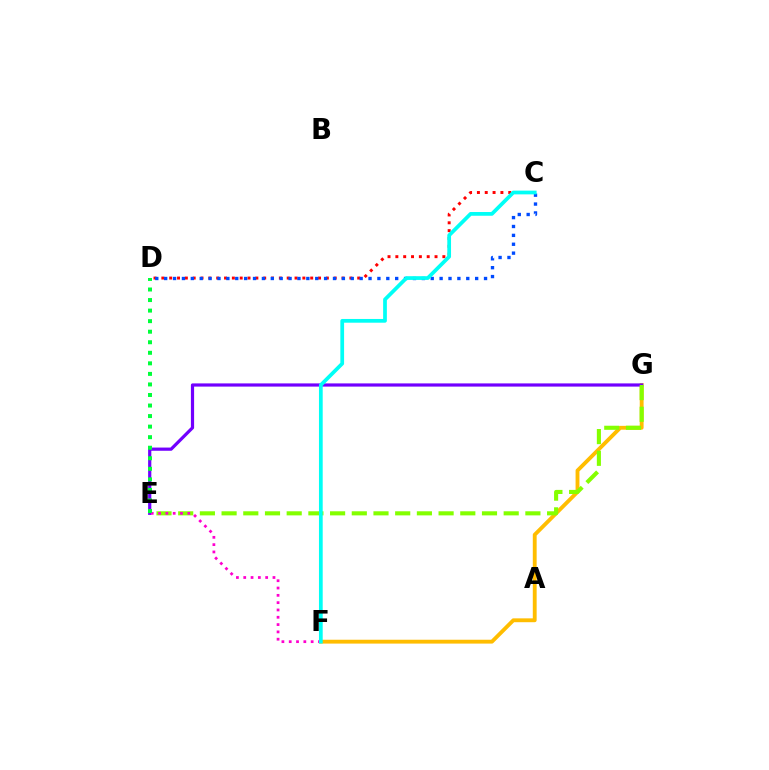{('C', 'D'): [{'color': '#ff0000', 'line_style': 'dotted', 'thickness': 2.13}, {'color': '#004bff', 'line_style': 'dotted', 'thickness': 2.41}], ('F', 'G'): [{'color': '#ffbd00', 'line_style': 'solid', 'thickness': 2.78}], ('E', 'G'): [{'color': '#7200ff', 'line_style': 'solid', 'thickness': 2.31}, {'color': '#84ff00', 'line_style': 'dashed', 'thickness': 2.95}], ('E', 'F'): [{'color': '#ff00cf', 'line_style': 'dotted', 'thickness': 1.99}], ('D', 'E'): [{'color': '#00ff39', 'line_style': 'dotted', 'thickness': 2.87}], ('C', 'F'): [{'color': '#00fff6', 'line_style': 'solid', 'thickness': 2.69}]}